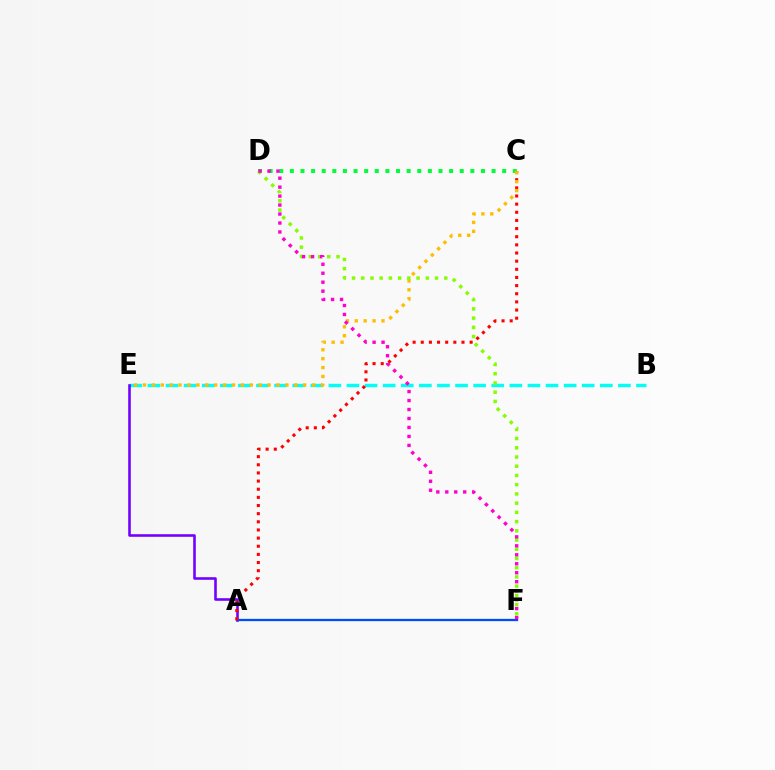{('B', 'E'): [{'color': '#00fff6', 'line_style': 'dashed', 'thickness': 2.46}], ('A', 'E'): [{'color': '#7200ff', 'line_style': 'solid', 'thickness': 1.86}], ('C', 'D'): [{'color': '#00ff39', 'line_style': 'dotted', 'thickness': 2.88}], ('A', 'F'): [{'color': '#004bff', 'line_style': 'solid', 'thickness': 1.63}], ('A', 'C'): [{'color': '#ff0000', 'line_style': 'dotted', 'thickness': 2.21}], ('C', 'E'): [{'color': '#ffbd00', 'line_style': 'dotted', 'thickness': 2.42}], ('D', 'F'): [{'color': '#84ff00', 'line_style': 'dotted', 'thickness': 2.51}, {'color': '#ff00cf', 'line_style': 'dotted', 'thickness': 2.44}]}